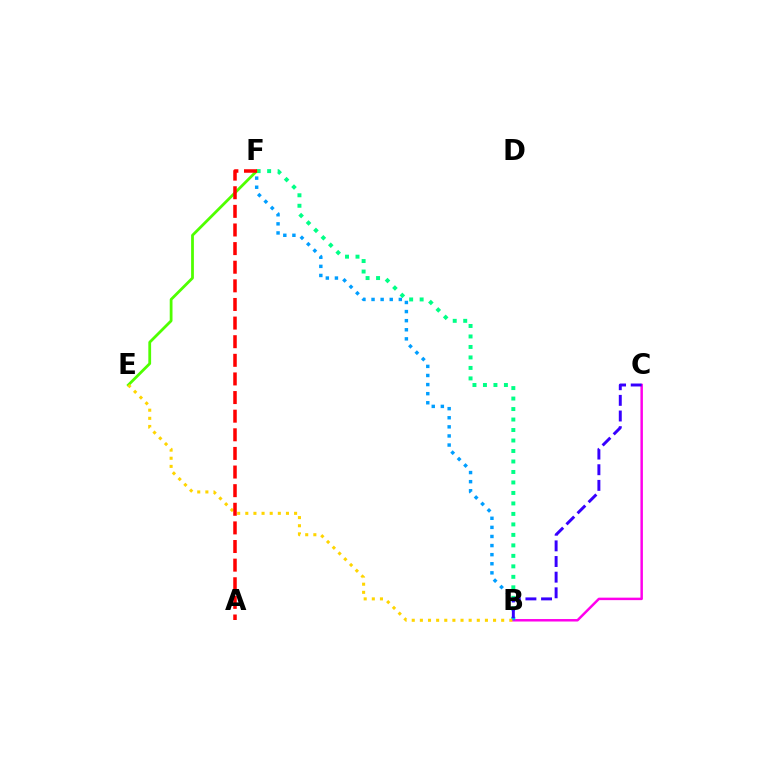{('B', 'F'): [{'color': '#00ff86', 'line_style': 'dotted', 'thickness': 2.85}, {'color': '#009eff', 'line_style': 'dotted', 'thickness': 2.47}], ('E', 'F'): [{'color': '#4fff00', 'line_style': 'solid', 'thickness': 2.0}], ('B', 'C'): [{'color': '#ff00ed', 'line_style': 'solid', 'thickness': 1.78}, {'color': '#3700ff', 'line_style': 'dashed', 'thickness': 2.13}], ('B', 'E'): [{'color': '#ffd500', 'line_style': 'dotted', 'thickness': 2.21}], ('A', 'F'): [{'color': '#ff0000', 'line_style': 'dashed', 'thickness': 2.53}]}